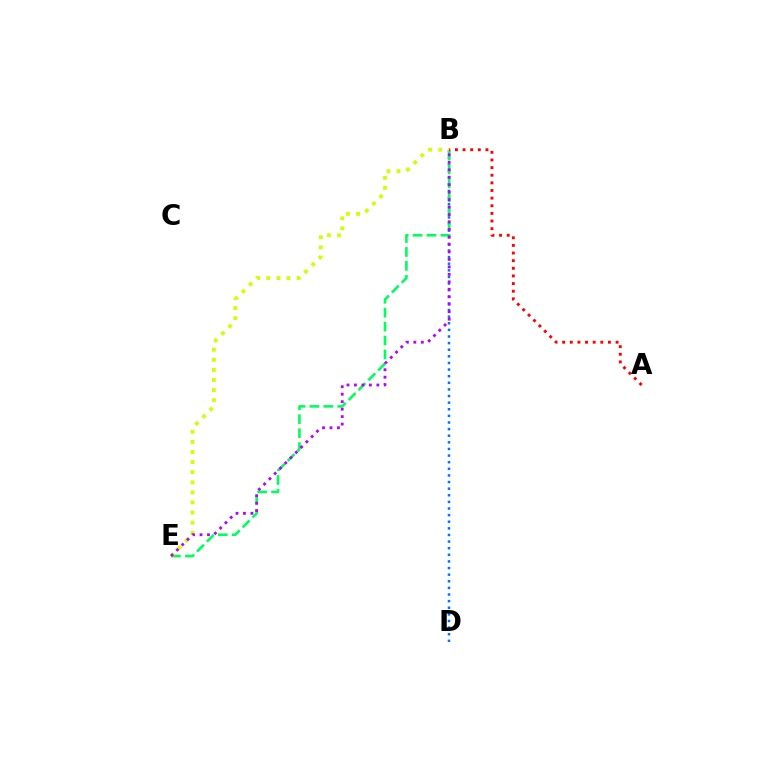{('B', 'D'): [{'color': '#0074ff', 'line_style': 'dotted', 'thickness': 1.8}], ('B', 'E'): [{'color': '#00ff5c', 'line_style': 'dashed', 'thickness': 1.89}, {'color': '#d1ff00', 'line_style': 'dotted', 'thickness': 2.74}, {'color': '#b900ff', 'line_style': 'dotted', 'thickness': 2.03}], ('A', 'B'): [{'color': '#ff0000', 'line_style': 'dotted', 'thickness': 2.07}]}